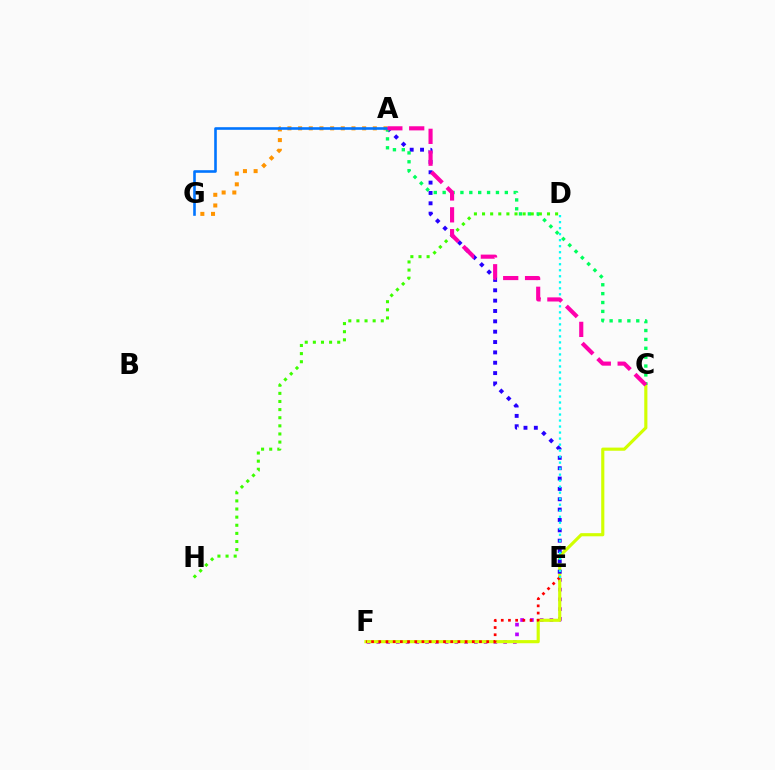{('E', 'F'): [{'color': '#b900ff', 'line_style': 'dotted', 'thickness': 2.65}, {'color': '#ff0000', 'line_style': 'dotted', 'thickness': 1.95}], ('C', 'F'): [{'color': '#d1ff00', 'line_style': 'solid', 'thickness': 2.26}], ('A', 'E'): [{'color': '#2500ff', 'line_style': 'dotted', 'thickness': 2.81}], ('A', 'G'): [{'color': '#ff9400', 'line_style': 'dotted', 'thickness': 2.9}, {'color': '#0074ff', 'line_style': 'solid', 'thickness': 1.88}], ('D', 'E'): [{'color': '#00fff6', 'line_style': 'dotted', 'thickness': 1.63}], ('A', 'C'): [{'color': '#00ff5c', 'line_style': 'dotted', 'thickness': 2.41}, {'color': '#ff00ac', 'line_style': 'dashed', 'thickness': 2.97}], ('D', 'H'): [{'color': '#3dff00', 'line_style': 'dotted', 'thickness': 2.21}]}